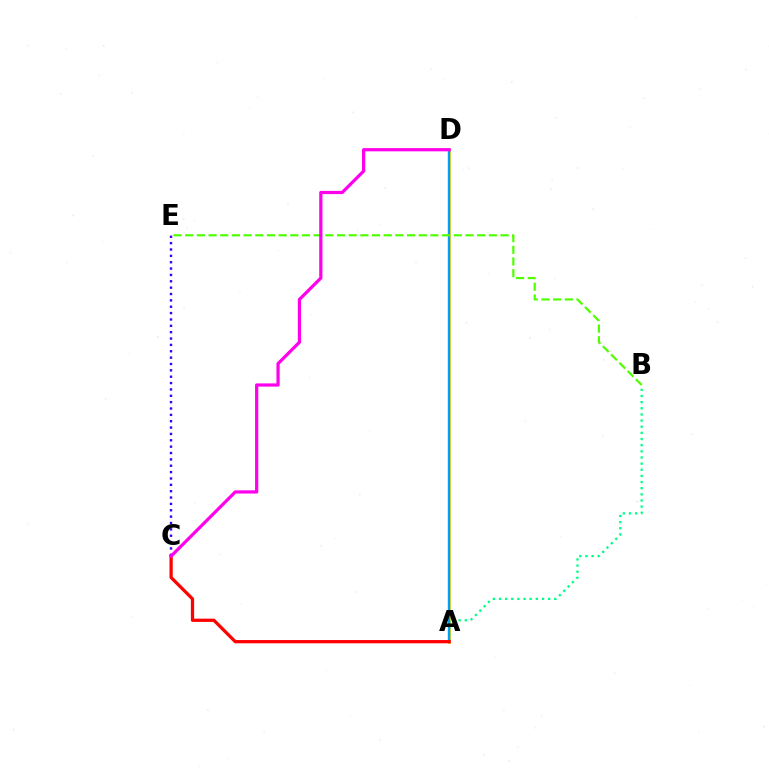{('A', 'D'): [{'color': '#ffd500', 'line_style': 'solid', 'thickness': 2.06}, {'color': '#009eff', 'line_style': 'solid', 'thickness': 1.71}], ('A', 'B'): [{'color': '#00ff86', 'line_style': 'dotted', 'thickness': 1.67}], ('C', 'E'): [{'color': '#3700ff', 'line_style': 'dotted', 'thickness': 1.73}], ('B', 'E'): [{'color': '#4fff00', 'line_style': 'dashed', 'thickness': 1.59}], ('A', 'C'): [{'color': '#ff0000', 'line_style': 'solid', 'thickness': 2.34}], ('C', 'D'): [{'color': '#ff00ed', 'line_style': 'solid', 'thickness': 2.32}]}